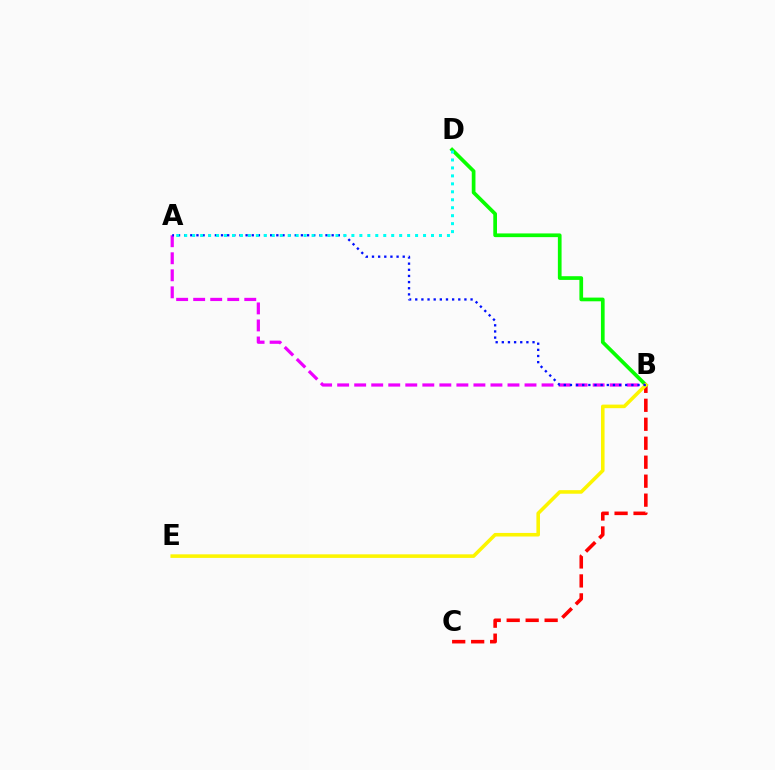{('B', 'C'): [{'color': '#ff0000', 'line_style': 'dashed', 'thickness': 2.58}], ('B', 'D'): [{'color': '#08ff00', 'line_style': 'solid', 'thickness': 2.67}], ('A', 'B'): [{'color': '#ee00ff', 'line_style': 'dashed', 'thickness': 2.31}, {'color': '#0010ff', 'line_style': 'dotted', 'thickness': 1.67}], ('B', 'E'): [{'color': '#fcf500', 'line_style': 'solid', 'thickness': 2.57}], ('A', 'D'): [{'color': '#00fff6', 'line_style': 'dotted', 'thickness': 2.16}]}